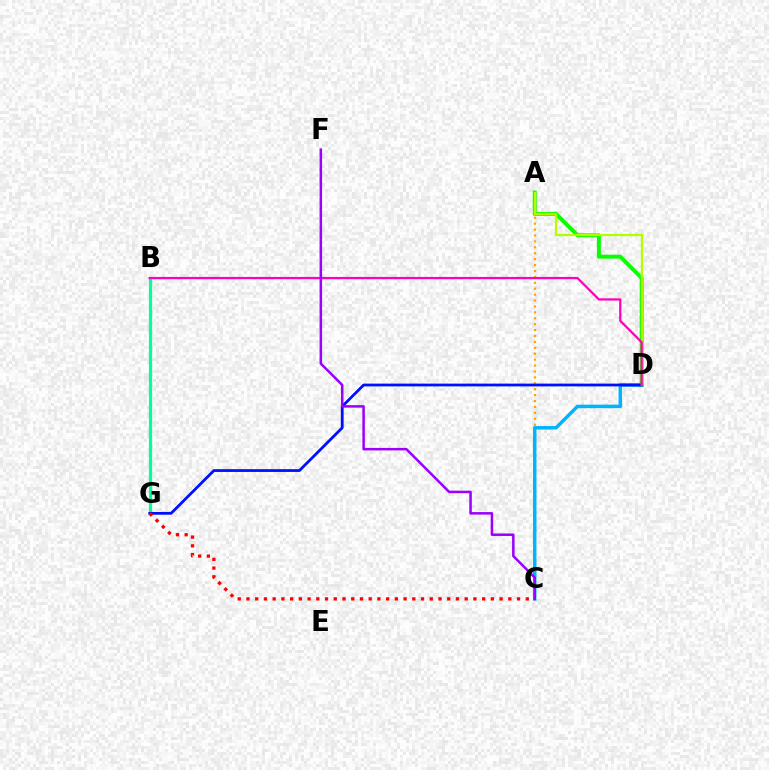{('A', 'D'): [{'color': '#08ff00', 'line_style': 'solid', 'thickness': 2.84}, {'color': '#b3ff00', 'line_style': 'solid', 'thickness': 1.67}], ('A', 'C'): [{'color': '#ffa500', 'line_style': 'dotted', 'thickness': 1.61}], ('C', 'D'): [{'color': '#00b5ff', 'line_style': 'solid', 'thickness': 2.51}], ('B', 'G'): [{'color': '#00ff9d', 'line_style': 'solid', 'thickness': 2.31}], ('D', 'G'): [{'color': '#0010ff', 'line_style': 'solid', 'thickness': 2.0}], ('B', 'D'): [{'color': '#ff00bd', 'line_style': 'solid', 'thickness': 1.63}], ('C', 'G'): [{'color': '#ff0000', 'line_style': 'dotted', 'thickness': 2.37}], ('C', 'F'): [{'color': '#9b00ff', 'line_style': 'solid', 'thickness': 1.8}]}